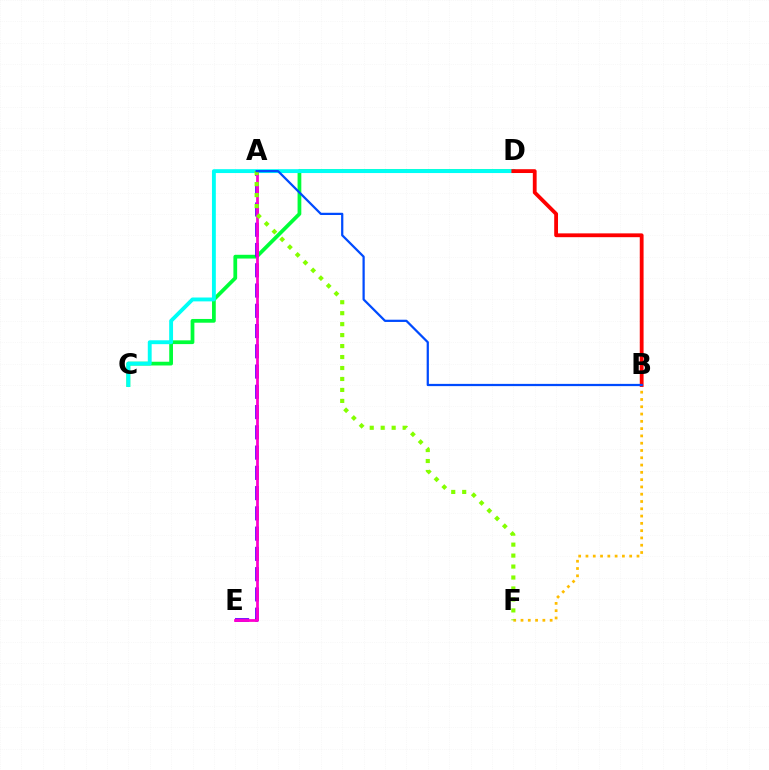{('B', 'F'): [{'color': '#ffbd00', 'line_style': 'dotted', 'thickness': 1.98}], ('C', 'D'): [{'color': '#00ff39', 'line_style': 'solid', 'thickness': 2.7}, {'color': '#00fff6', 'line_style': 'solid', 'thickness': 2.79}], ('A', 'E'): [{'color': '#7200ff', 'line_style': 'dashed', 'thickness': 2.75}, {'color': '#ff00cf', 'line_style': 'solid', 'thickness': 1.99}], ('B', 'D'): [{'color': '#ff0000', 'line_style': 'solid', 'thickness': 2.75}], ('A', 'F'): [{'color': '#84ff00', 'line_style': 'dotted', 'thickness': 2.98}], ('A', 'B'): [{'color': '#004bff', 'line_style': 'solid', 'thickness': 1.61}]}